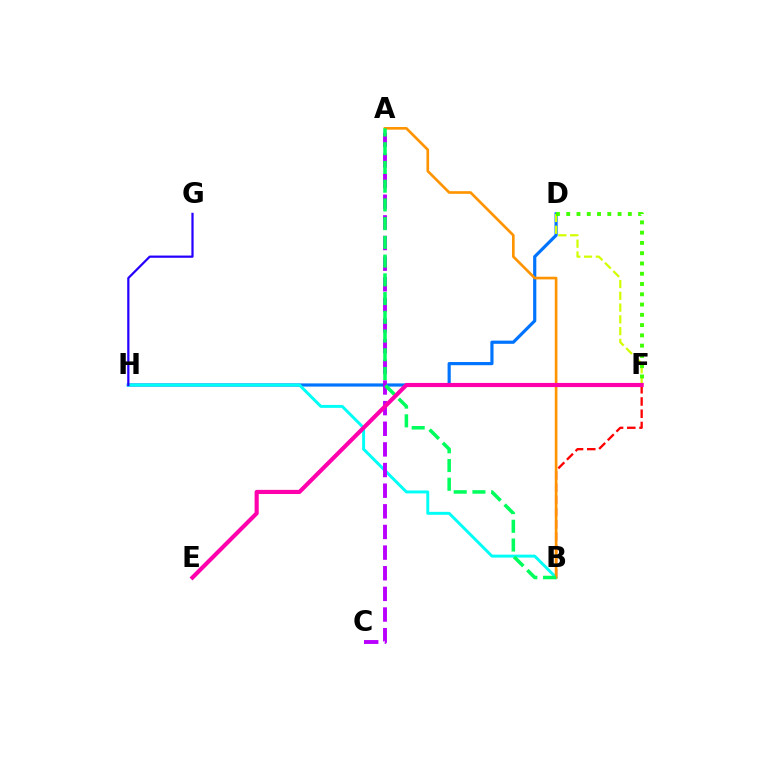{('D', 'H'): [{'color': '#0074ff', 'line_style': 'solid', 'thickness': 2.29}], ('B', 'F'): [{'color': '#ff0000', 'line_style': 'dashed', 'thickness': 1.66}], ('B', 'H'): [{'color': '#00fff6', 'line_style': 'solid', 'thickness': 2.12}], ('D', 'F'): [{'color': '#d1ff00', 'line_style': 'dashed', 'thickness': 1.6}, {'color': '#3dff00', 'line_style': 'dotted', 'thickness': 2.79}], ('A', 'C'): [{'color': '#b900ff', 'line_style': 'dashed', 'thickness': 2.8}], ('A', 'B'): [{'color': '#ff9400', 'line_style': 'solid', 'thickness': 1.91}, {'color': '#00ff5c', 'line_style': 'dashed', 'thickness': 2.54}], ('G', 'H'): [{'color': '#2500ff', 'line_style': 'solid', 'thickness': 1.6}], ('E', 'F'): [{'color': '#ff00ac', 'line_style': 'solid', 'thickness': 2.98}]}